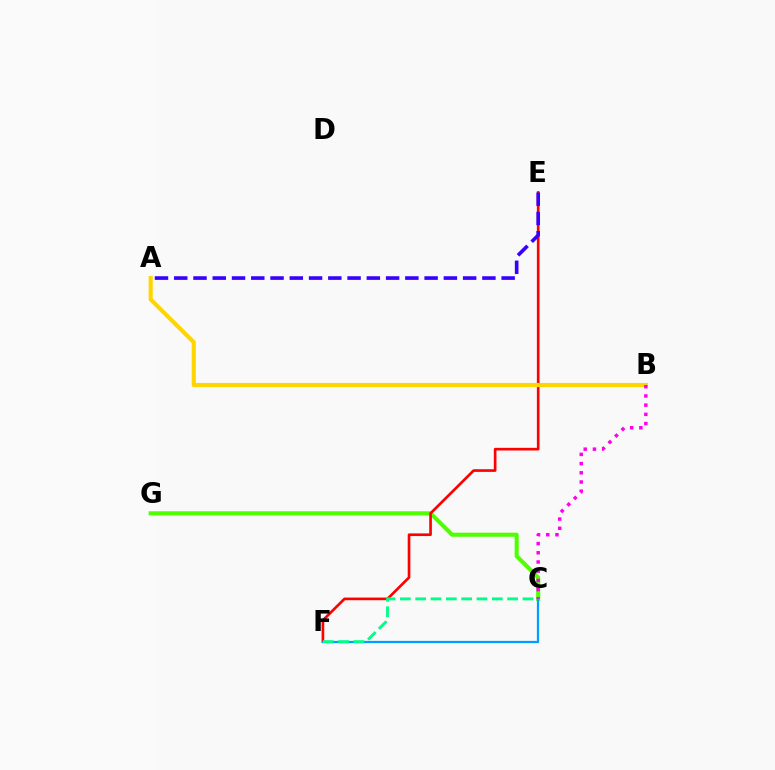{('C', 'G'): [{'color': '#4fff00', 'line_style': 'solid', 'thickness': 2.93}], ('E', 'F'): [{'color': '#ff0000', 'line_style': 'solid', 'thickness': 1.91}], ('C', 'F'): [{'color': '#009eff', 'line_style': 'solid', 'thickness': 1.62}, {'color': '#00ff86', 'line_style': 'dashed', 'thickness': 2.08}], ('A', 'B'): [{'color': '#ffd500', 'line_style': 'solid', 'thickness': 2.97}], ('A', 'E'): [{'color': '#3700ff', 'line_style': 'dashed', 'thickness': 2.62}], ('B', 'C'): [{'color': '#ff00ed', 'line_style': 'dotted', 'thickness': 2.5}]}